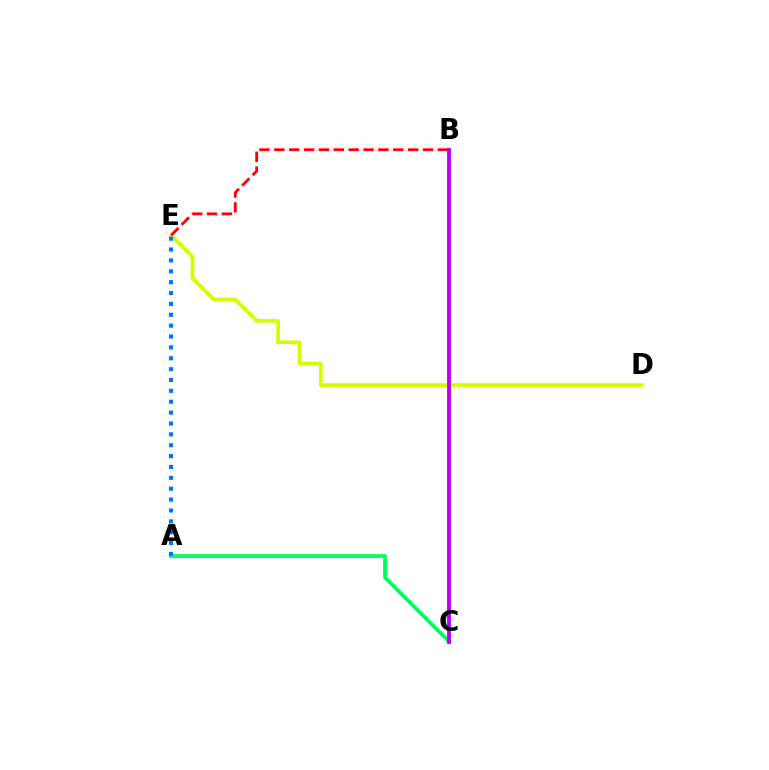{('A', 'C'): [{'color': '#00ff5c', 'line_style': 'solid', 'thickness': 2.75}], ('D', 'E'): [{'color': '#d1ff00', 'line_style': 'solid', 'thickness': 2.68}], ('B', 'C'): [{'color': '#b900ff', 'line_style': 'solid', 'thickness': 2.78}], ('A', 'E'): [{'color': '#0074ff', 'line_style': 'dotted', 'thickness': 2.95}], ('B', 'E'): [{'color': '#ff0000', 'line_style': 'dashed', 'thickness': 2.02}]}